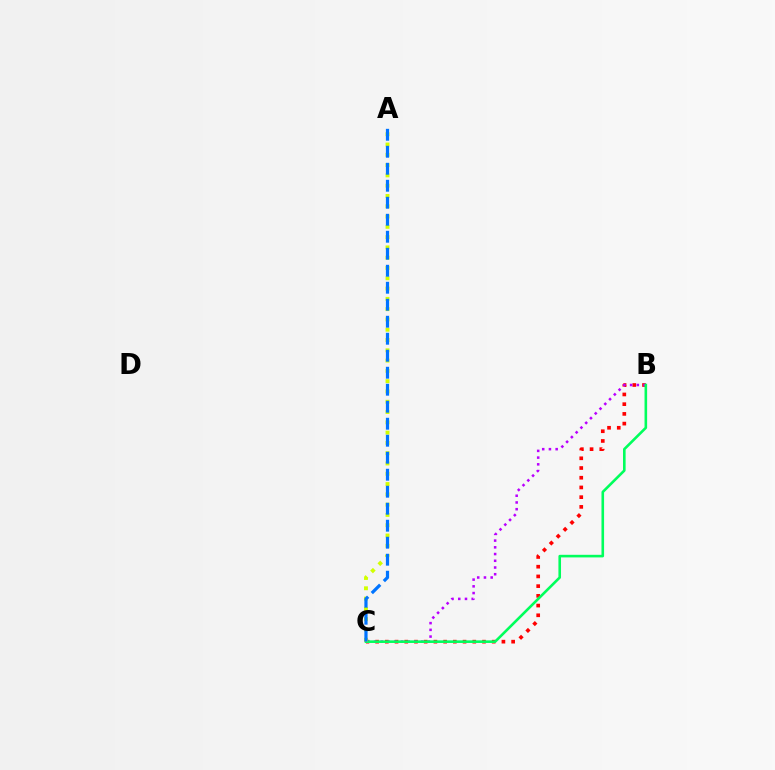{('B', 'C'): [{'color': '#ff0000', 'line_style': 'dotted', 'thickness': 2.64}, {'color': '#b900ff', 'line_style': 'dotted', 'thickness': 1.83}, {'color': '#00ff5c', 'line_style': 'solid', 'thickness': 1.87}], ('A', 'C'): [{'color': '#d1ff00', 'line_style': 'dotted', 'thickness': 2.8}, {'color': '#0074ff', 'line_style': 'dashed', 'thickness': 2.31}]}